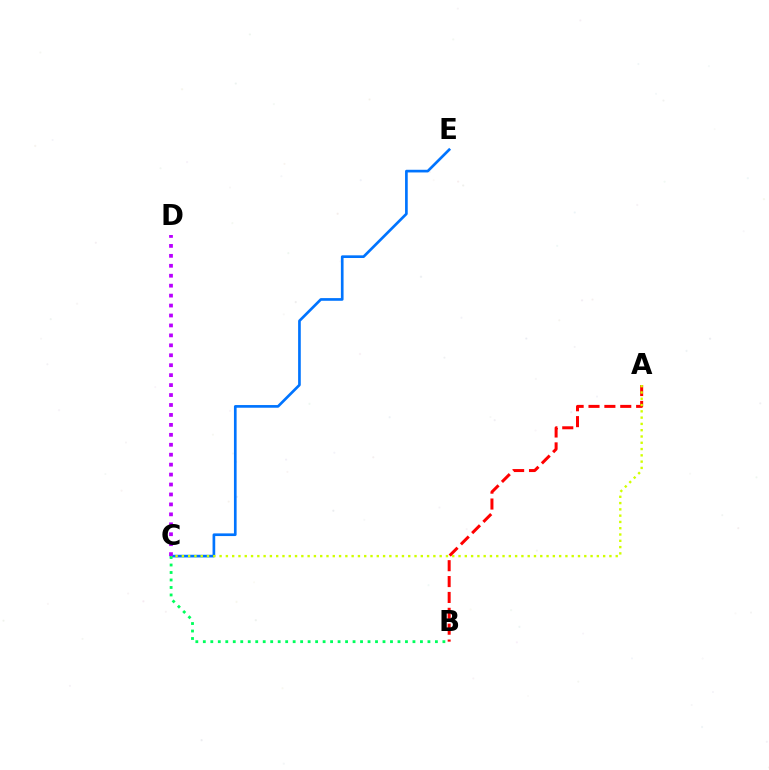{('A', 'B'): [{'color': '#ff0000', 'line_style': 'dashed', 'thickness': 2.16}], ('C', 'E'): [{'color': '#0074ff', 'line_style': 'solid', 'thickness': 1.92}], ('B', 'C'): [{'color': '#00ff5c', 'line_style': 'dotted', 'thickness': 2.03}], ('A', 'C'): [{'color': '#d1ff00', 'line_style': 'dotted', 'thickness': 1.71}], ('C', 'D'): [{'color': '#b900ff', 'line_style': 'dotted', 'thickness': 2.7}]}